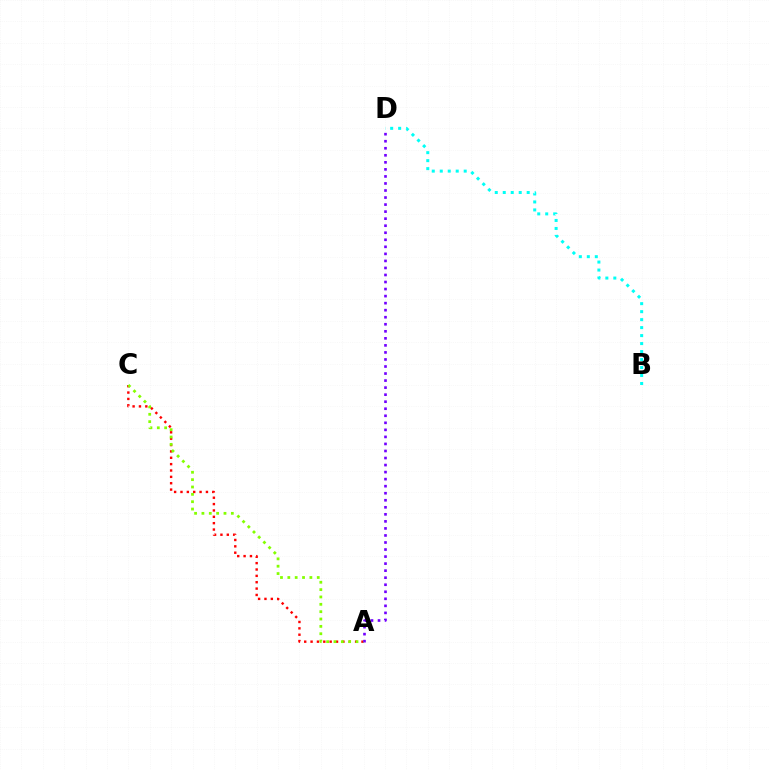{('A', 'C'): [{'color': '#ff0000', 'line_style': 'dotted', 'thickness': 1.73}, {'color': '#84ff00', 'line_style': 'dotted', 'thickness': 2.0}], ('A', 'D'): [{'color': '#7200ff', 'line_style': 'dotted', 'thickness': 1.91}], ('B', 'D'): [{'color': '#00fff6', 'line_style': 'dotted', 'thickness': 2.17}]}